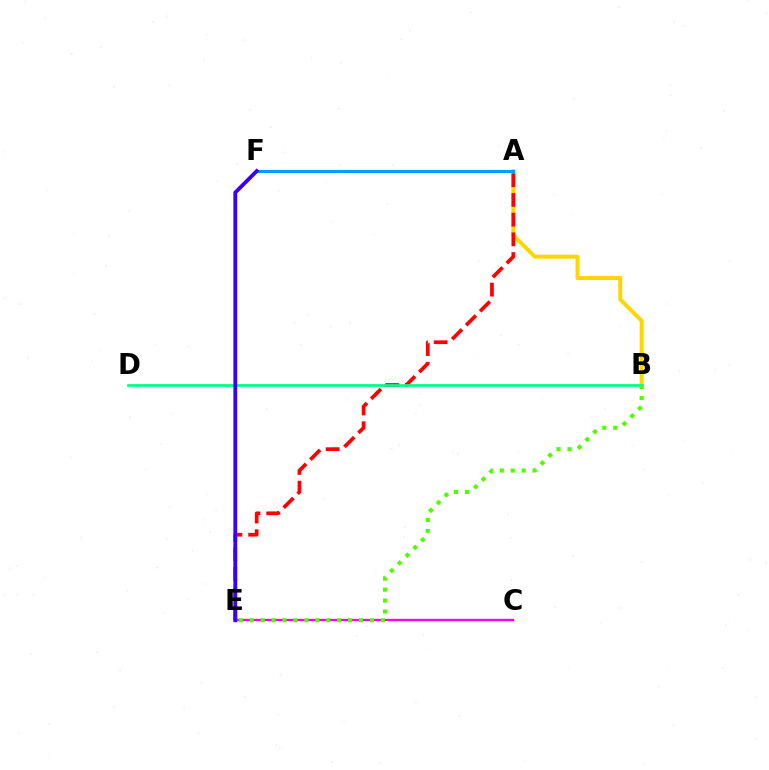{('A', 'B'): [{'color': '#ffd500', 'line_style': 'solid', 'thickness': 2.85}], ('A', 'E'): [{'color': '#ff0000', 'line_style': 'dashed', 'thickness': 2.68}], ('C', 'E'): [{'color': '#ff00ed', 'line_style': 'solid', 'thickness': 1.67}], ('B', 'D'): [{'color': '#00ff86', 'line_style': 'solid', 'thickness': 1.95}], ('B', 'E'): [{'color': '#4fff00', 'line_style': 'dotted', 'thickness': 2.97}], ('A', 'F'): [{'color': '#009eff', 'line_style': 'solid', 'thickness': 2.15}], ('E', 'F'): [{'color': '#3700ff', 'line_style': 'solid', 'thickness': 2.75}]}